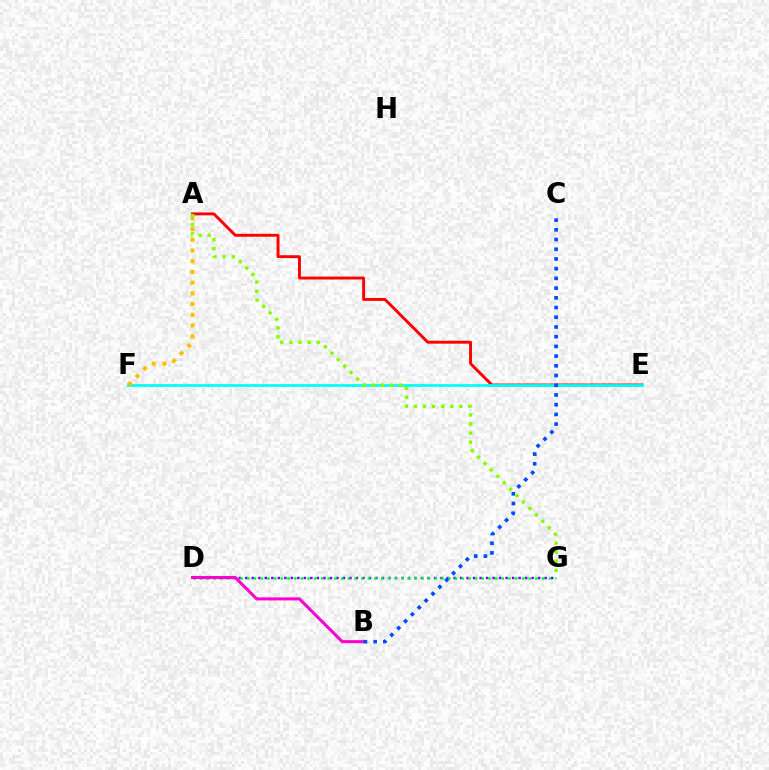{('A', 'E'): [{'color': '#ff0000', 'line_style': 'solid', 'thickness': 2.09}], ('D', 'G'): [{'color': '#7200ff', 'line_style': 'dotted', 'thickness': 1.77}, {'color': '#00ff39', 'line_style': 'dotted', 'thickness': 1.82}], ('E', 'F'): [{'color': '#00fff6', 'line_style': 'solid', 'thickness': 2.0}], ('B', 'D'): [{'color': '#ff00cf', 'line_style': 'solid', 'thickness': 2.19}], ('A', 'F'): [{'color': '#ffbd00', 'line_style': 'dotted', 'thickness': 2.91}], ('B', 'C'): [{'color': '#004bff', 'line_style': 'dotted', 'thickness': 2.64}], ('A', 'G'): [{'color': '#84ff00', 'line_style': 'dotted', 'thickness': 2.47}]}